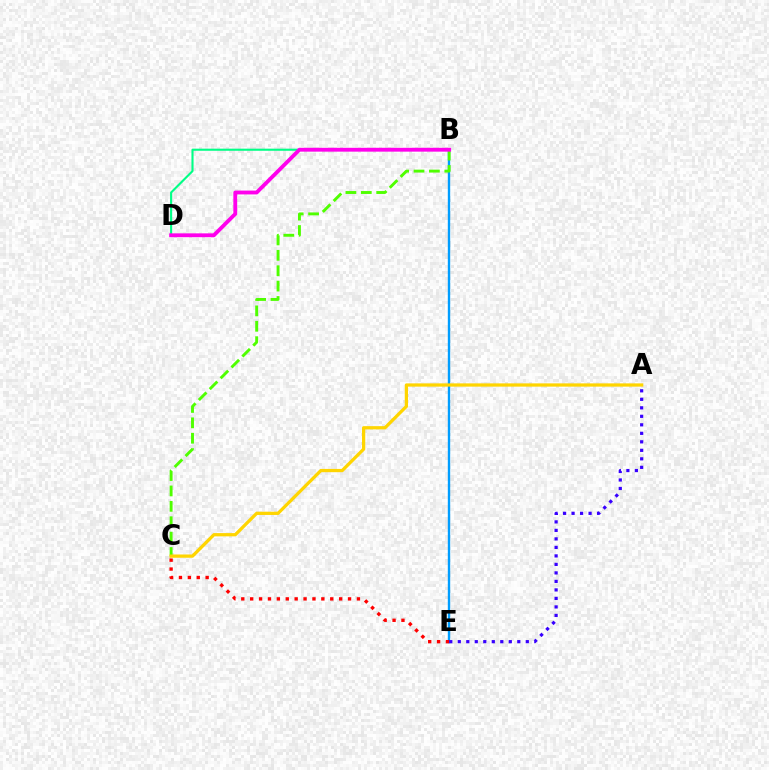{('B', 'E'): [{'color': '#009eff', 'line_style': 'solid', 'thickness': 1.72}], ('B', 'C'): [{'color': '#4fff00', 'line_style': 'dashed', 'thickness': 2.09}], ('B', 'D'): [{'color': '#00ff86', 'line_style': 'solid', 'thickness': 1.52}, {'color': '#ff00ed', 'line_style': 'solid', 'thickness': 2.77}], ('A', 'C'): [{'color': '#ffd500', 'line_style': 'solid', 'thickness': 2.34}], ('C', 'E'): [{'color': '#ff0000', 'line_style': 'dotted', 'thickness': 2.42}], ('A', 'E'): [{'color': '#3700ff', 'line_style': 'dotted', 'thickness': 2.31}]}